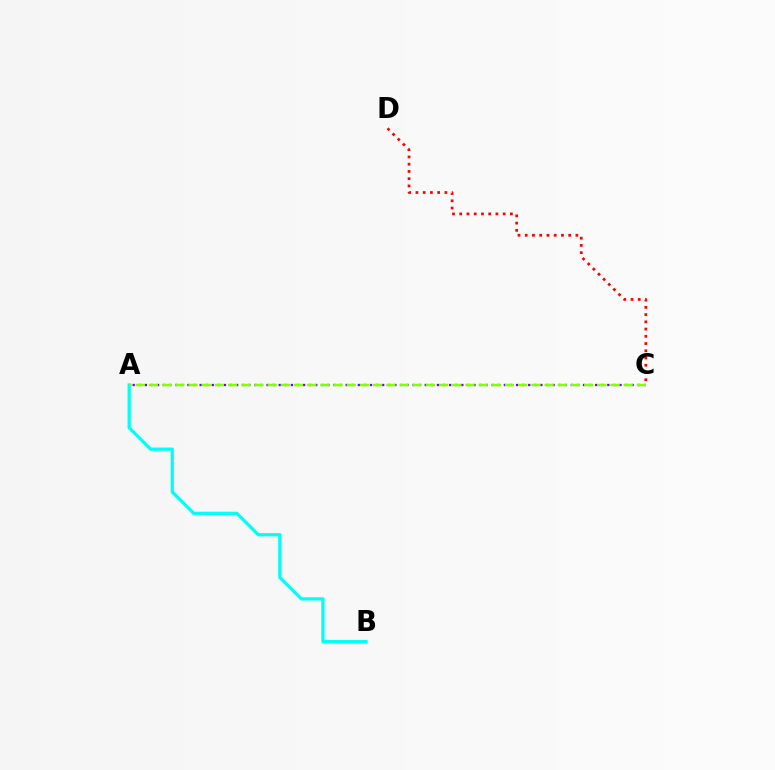{('A', 'C'): [{'color': '#7200ff', 'line_style': 'dotted', 'thickness': 1.65}, {'color': '#84ff00', 'line_style': 'dashed', 'thickness': 1.79}], ('C', 'D'): [{'color': '#ff0000', 'line_style': 'dotted', 'thickness': 1.97}], ('A', 'B'): [{'color': '#00fff6', 'line_style': 'solid', 'thickness': 2.33}]}